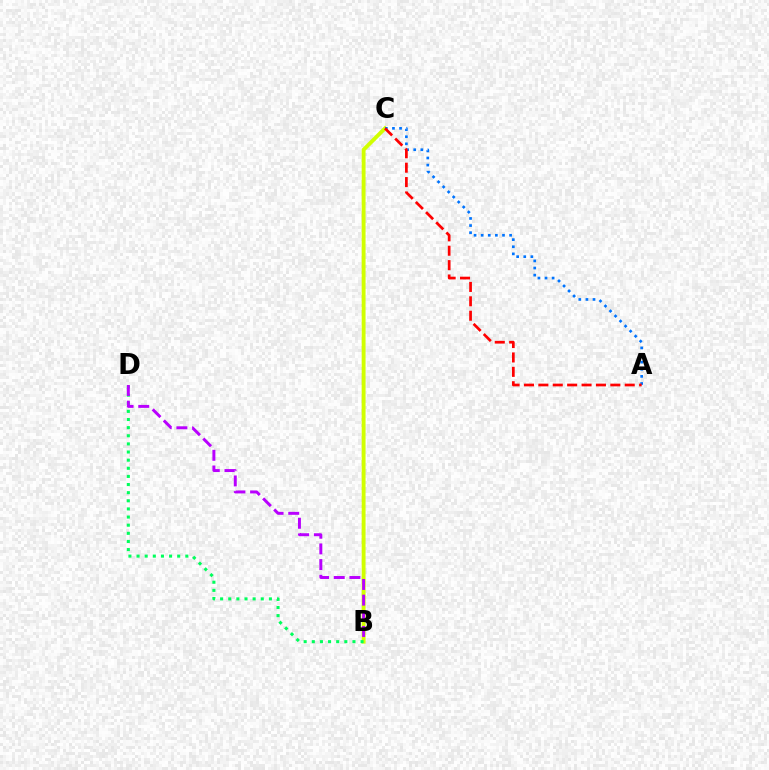{('B', 'C'): [{'color': '#d1ff00', 'line_style': 'solid', 'thickness': 2.79}], ('B', 'D'): [{'color': '#00ff5c', 'line_style': 'dotted', 'thickness': 2.21}, {'color': '#b900ff', 'line_style': 'dashed', 'thickness': 2.13}], ('A', 'C'): [{'color': '#0074ff', 'line_style': 'dotted', 'thickness': 1.93}, {'color': '#ff0000', 'line_style': 'dashed', 'thickness': 1.96}]}